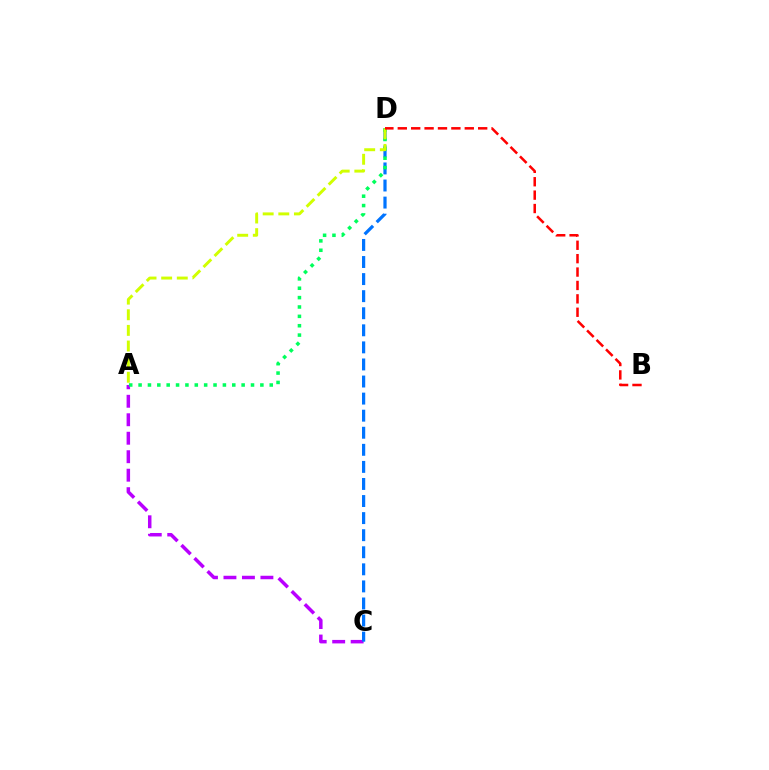{('A', 'C'): [{'color': '#b900ff', 'line_style': 'dashed', 'thickness': 2.51}], ('C', 'D'): [{'color': '#0074ff', 'line_style': 'dashed', 'thickness': 2.32}], ('A', 'D'): [{'color': '#00ff5c', 'line_style': 'dotted', 'thickness': 2.55}, {'color': '#d1ff00', 'line_style': 'dashed', 'thickness': 2.12}], ('B', 'D'): [{'color': '#ff0000', 'line_style': 'dashed', 'thickness': 1.82}]}